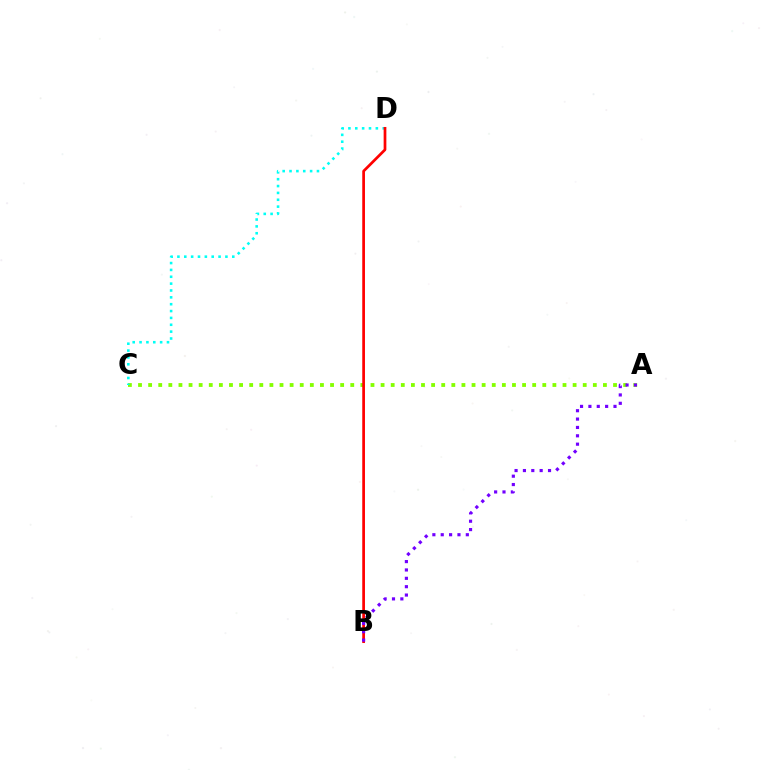{('A', 'C'): [{'color': '#84ff00', 'line_style': 'dotted', 'thickness': 2.75}], ('C', 'D'): [{'color': '#00fff6', 'line_style': 'dotted', 'thickness': 1.86}], ('B', 'D'): [{'color': '#ff0000', 'line_style': 'solid', 'thickness': 1.96}], ('A', 'B'): [{'color': '#7200ff', 'line_style': 'dotted', 'thickness': 2.27}]}